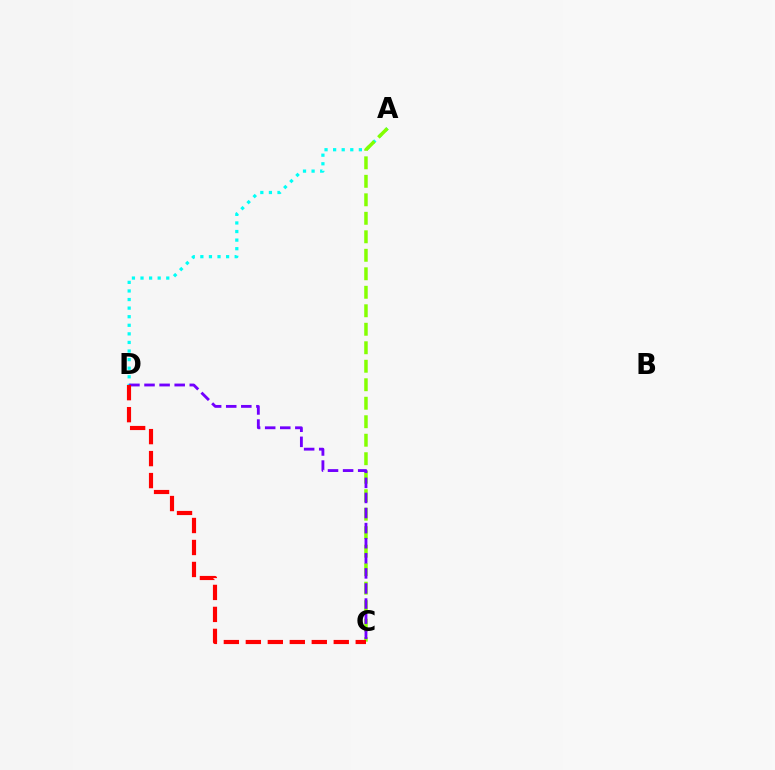{('A', 'D'): [{'color': '#00fff6', 'line_style': 'dotted', 'thickness': 2.33}], ('A', 'C'): [{'color': '#84ff00', 'line_style': 'dashed', 'thickness': 2.51}], ('C', 'D'): [{'color': '#7200ff', 'line_style': 'dashed', 'thickness': 2.05}, {'color': '#ff0000', 'line_style': 'dashed', 'thickness': 2.99}]}